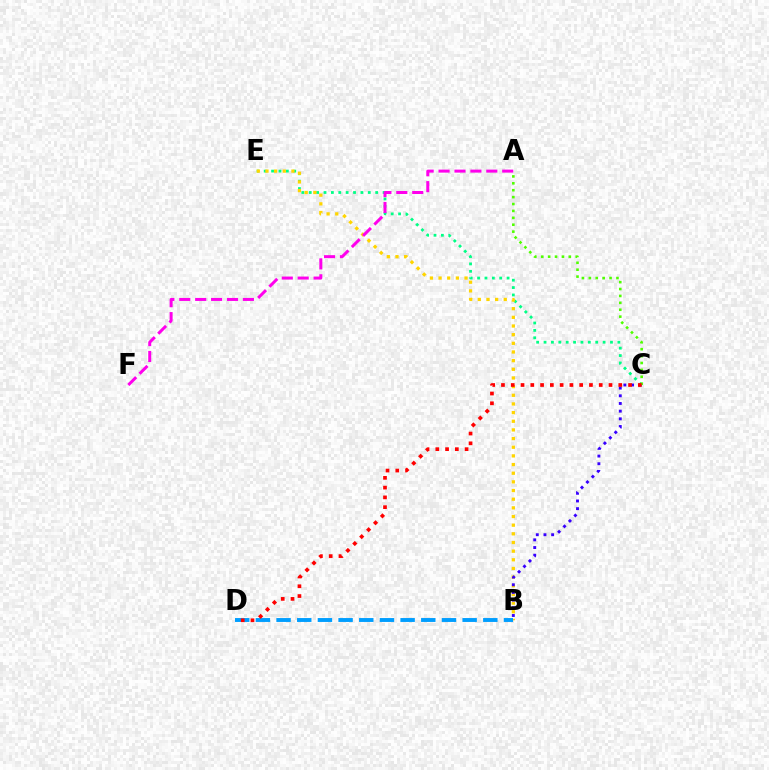{('C', 'E'): [{'color': '#00ff86', 'line_style': 'dotted', 'thickness': 2.01}], ('B', 'E'): [{'color': '#ffd500', 'line_style': 'dotted', 'thickness': 2.35}], ('B', 'D'): [{'color': '#009eff', 'line_style': 'dashed', 'thickness': 2.81}], ('A', 'F'): [{'color': '#ff00ed', 'line_style': 'dashed', 'thickness': 2.16}], ('B', 'C'): [{'color': '#3700ff', 'line_style': 'dotted', 'thickness': 2.09}], ('A', 'C'): [{'color': '#4fff00', 'line_style': 'dotted', 'thickness': 1.88}], ('C', 'D'): [{'color': '#ff0000', 'line_style': 'dotted', 'thickness': 2.66}]}